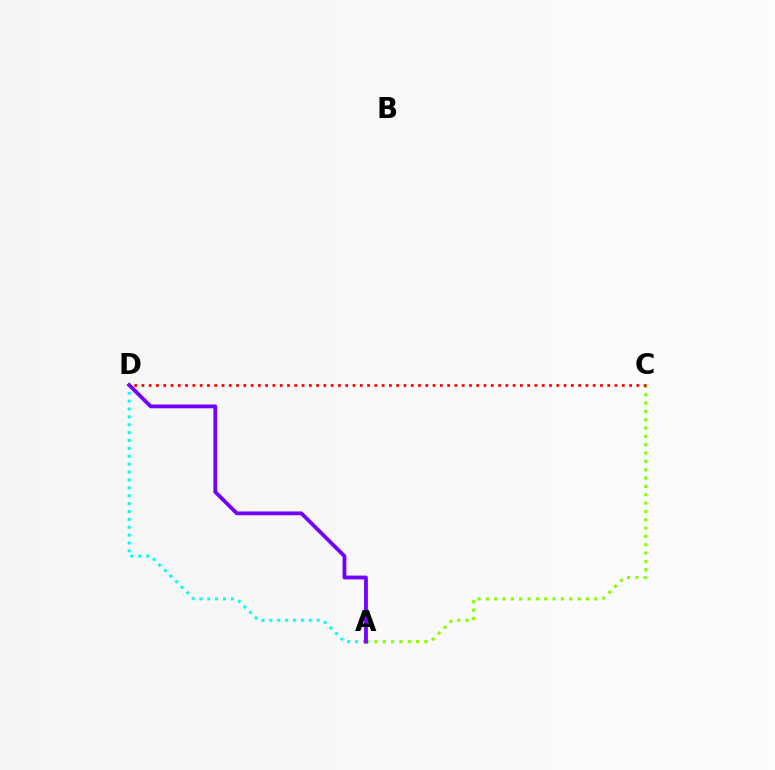{('A', 'D'): [{'color': '#00fff6', 'line_style': 'dotted', 'thickness': 2.14}, {'color': '#7200ff', 'line_style': 'solid', 'thickness': 2.73}], ('A', 'C'): [{'color': '#84ff00', 'line_style': 'dotted', 'thickness': 2.26}], ('C', 'D'): [{'color': '#ff0000', 'line_style': 'dotted', 'thickness': 1.98}]}